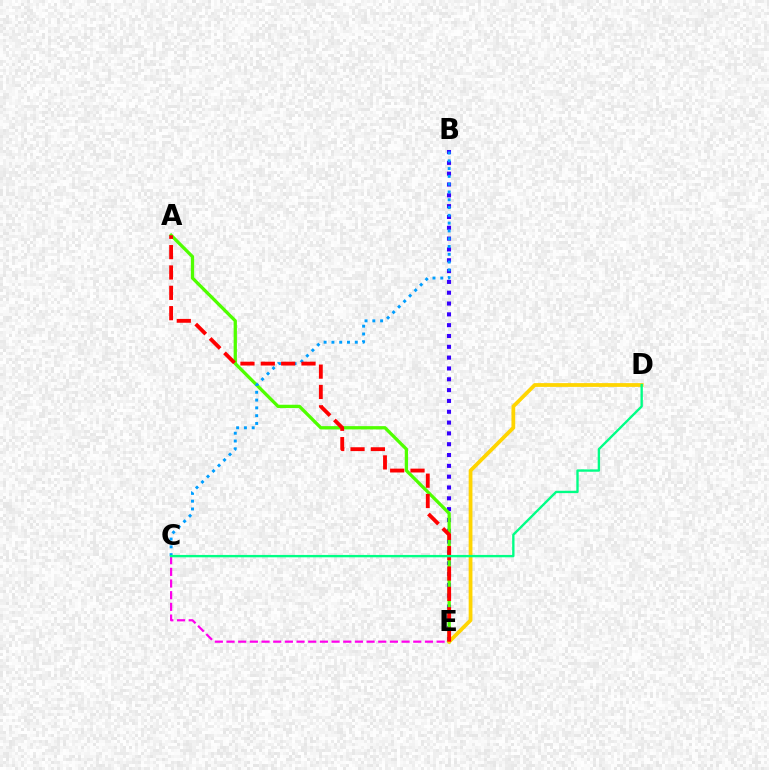{('C', 'E'): [{'color': '#ff00ed', 'line_style': 'dashed', 'thickness': 1.59}], ('B', 'E'): [{'color': '#3700ff', 'line_style': 'dotted', 'thickness': 2.94}], ('A', 'E'): [{'color': '#4fff00', 'line_style': 'solid', 'thickness': 2.36}, {'color': '#ff0000', 'line_style': 'dashed', 'thickness': 2.76}], ('B', 'C'): [{'color': '#009eff', 'line_style': 'dotted', 'thickness': 2.12}], ('D', 'E'): [{'color': '#ffd500', 'line_style': 'solid', 'thickness': 2.72}], ('C', 'D'): [{'color': '#00ff86', 'line_style': 'solid', 'thickness': 1.69}]}